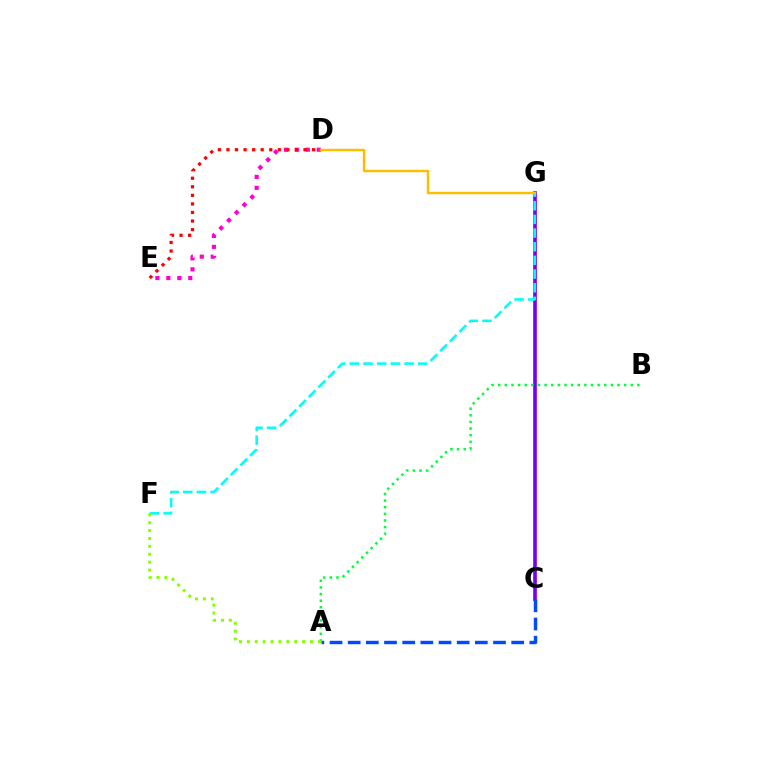{('C', 'G'): [{'color': '#7200ff', 'line_style': 'solid', 'thickness': 2.62}], ('A', 'C'): [{'color': '#004bff', 'line_style': 'dashed', 'thickness': 2.47}], ('A', 'B'): [{'color': '#00ff39', 'line_style': 'dotted', 'thickness': 1.8}], ('F', 'G'): [{'color': '#00fff6', 'line_style': 'dashed', 'thickness': 1.86}], ('D', 'E'): [{'color': '#ff00cf', 'line_style': 'dotted', 'thickness': 2.98}, {'color': '#ff0000', 'line_style': 'dotted', 'thickness': 2.33}], ('A', 'F'): [{'color': '#84ff00', 'line_style': 'dotted', 'thickness': 2.14}], ('D', 'G'): [{'color': '#ffbd00', 'line_style': 'solid', 'thickness': 1.75}]}